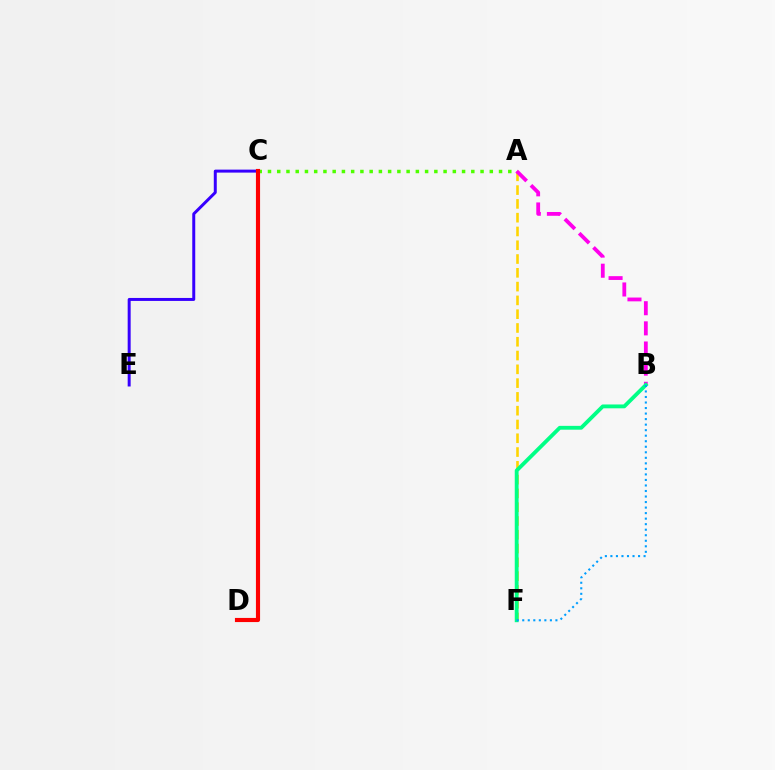{('A', 'C'): [{'color': '#4fff00', 'line_style': 'dotted', 'thickness': 2.51}], ('C', 'E'): [{'color': '#3700ff', 'line_style': 'solid', 'thickness': 2.14}], ('A', 'F'): [{'color': '#ffd500', 'line_style': 'dashed', 'thickness': 1.87}], ('A', 'B'): [{'color': '#ff00ed', 'line_style': 'dashed', 'thickness': 2.74}], ('B', 'F'): [{'color': '#00ff86', 'line_style': 'solid', 'thickness': 2.76}, {'color': '#009eff', 'line_style': 'dotted', 'thickness': 1.5}], ('C', 'D'): [{'color': '#ff0000', 'line_style': 'solid', 'thickness': 2.97}]}